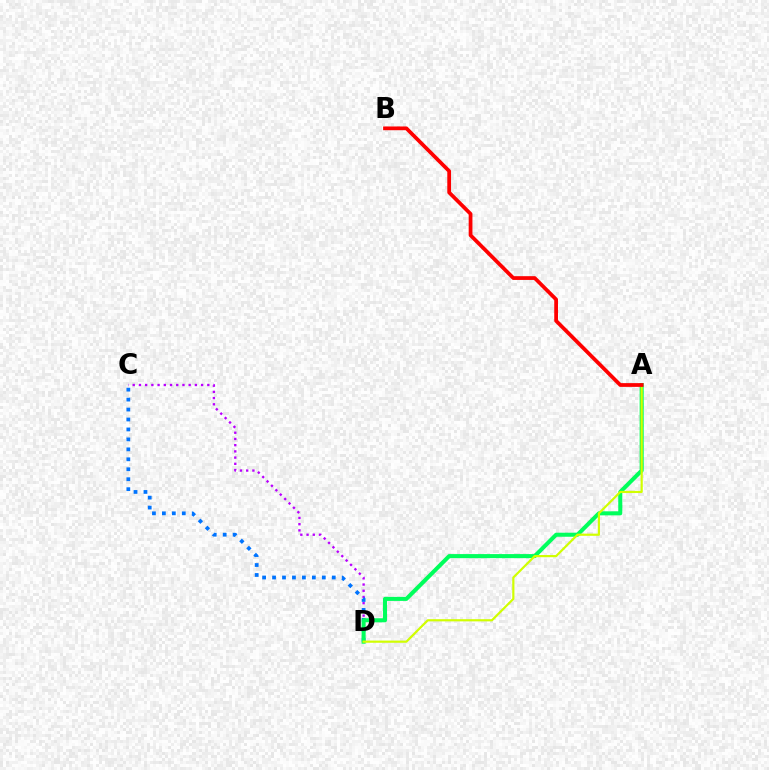{('C', 'D'): [{'color': '#b900ff', 'line_style': 'dotted', 'thickness': 1.69}, {'color': '#0074ff', 'line_style': 'dotted', 'thickness': 2.7}], ('A', 'D'): [{'color': '#00ff5c', 'line_style': 'solid', 'thickness': 2.91}, {'color': '#d1ff00', 'line_style': 'solid', 'thickness': 1.57}], ('A', 'B'): [{'color': '#ff0000', 'line_style': 'solid', 'thickness': 2.7}]}